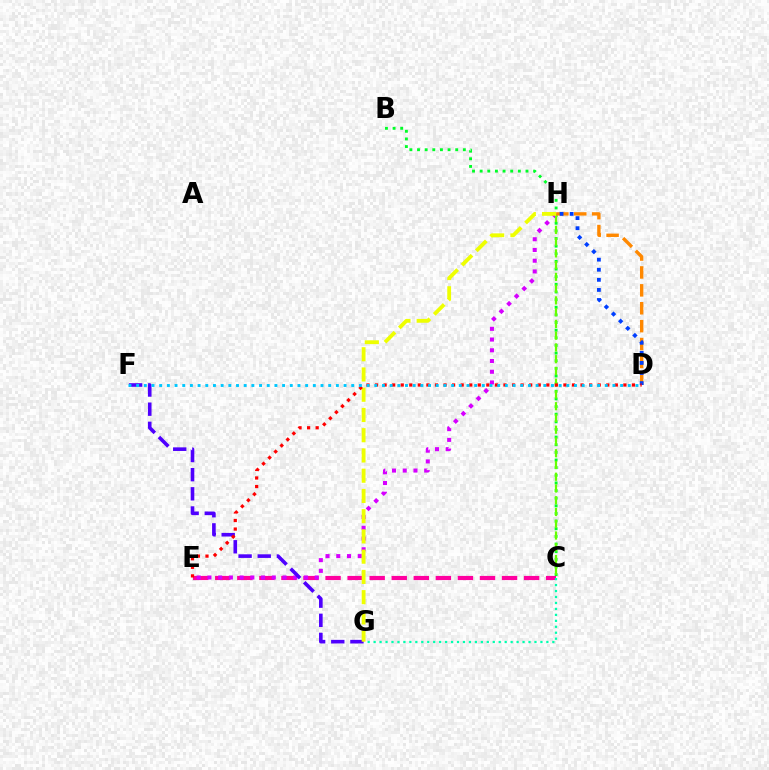{('B', 'C'): [{'color': '#00ff27', 'line_style': 'dotted', 'thickness': 2.08}], ('C', 'E'): [{'color': '#ff00a0', 'line_style': 'dashed', 'thickness': 3.0}], ('E', 'H'): [{'color': '#d600ff', 'line_style': 'dotted', 'thickness': 2.92}], ('C', 'H'): [{'color': '#66ff00', 'line_style': 'dashed', 'thickness': 1.6}], ('D', 'H'): [{'color': '#ff8800', 'line_style': 'dashed', 'thickness': 2.43}, {'color': '#003fff', 'line_style': 'dotted', 'thickness': 2.74}], ('F', 'G'): [{'color': '#4f00ff', 'line_style': 'dashed', 'thickness': 2.6}], ('G', 'H'): [{'color': '#eeff00', 'line_style': 'dashed', 'thickness': 2.75}], ('C', 'G'): [{'color': '#00ffaf', 'line_style': 'dotted', 'thickness': 1.62}], ('D', 'E'): [{'color': '#ff0000', 'line_style': 'dotted', 'thickness': 2.33}], ('D', 'F'): [{'color': '#00c7ff', 'line_style': 'dotted', 'thickness': 2.09}]}